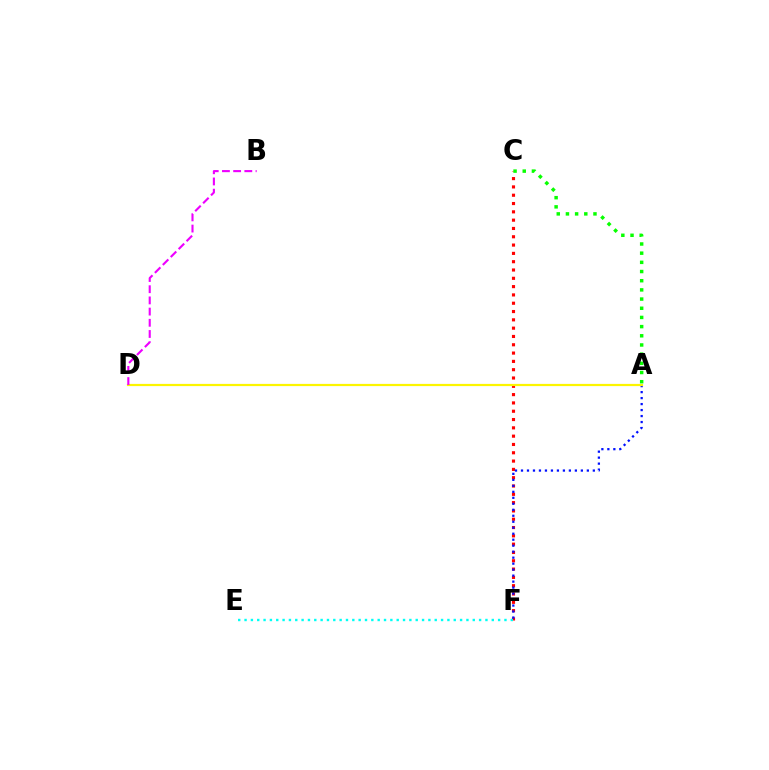{('C', 'F'): [{'color': '#ff0000', 'line_style': 'dotted', 'thickness': 2.26}], ('E', 'F'): [{'color': '#00fff6', 'line_style': 'dotted', 'thickness': 1.72}], ('A', 'F'): [{'color': '#0010ff', 'line_style': 'dotted', 'thickness': 1.63}], ('A', 'D'): [{'color': '#fcf500', 'line_style': 'solid', 'thickness': 1.59}], ('B', 'D'): [{'color': '#ee00ff', 'line_style': 'dashed', 'thickness': 1.52}], ('A', 'C'): [{'color': '#08ff00', 'line_style': 'dotted', 'thickness': 2.49}]}